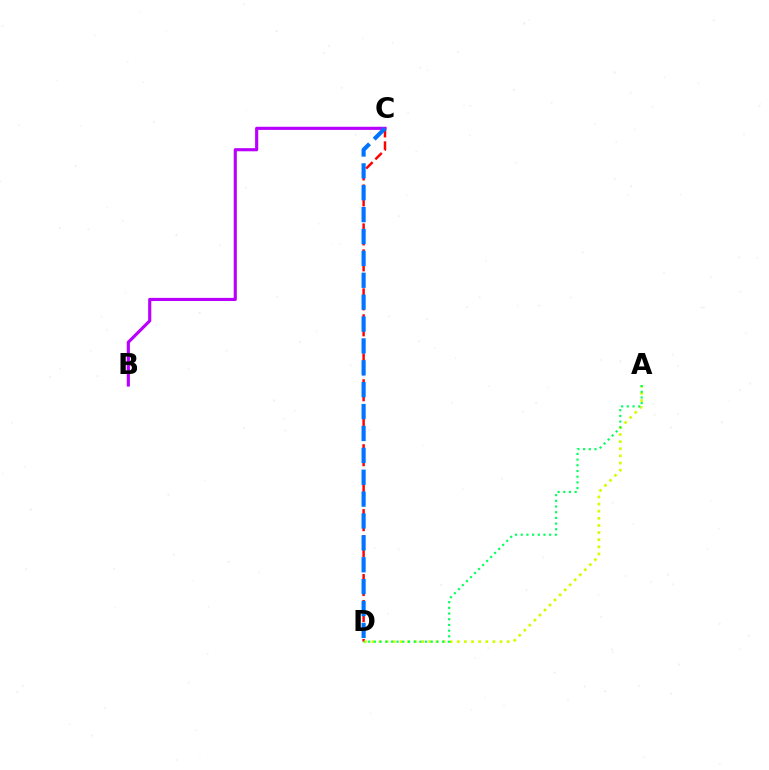{('C', 'D'): [{'color': '#ff0000', 'line_style': 'dashed', 'thickness': 1.76}, {'color': '#0074ff', 'line_style': 'dashed', 'thickness': 2.97}], ('A', 'D'): [{'color': '#d1ff00', 'line_style': 'dotted', 'thickness': 1.94}, {'color': '#00ff5c', 'line_style': 'dotted', 'thickness': 1.55}], ('B', 'C'): [{'color': '#b900ff', 'line_style': 'solid', 'thickness': 2.26}]}